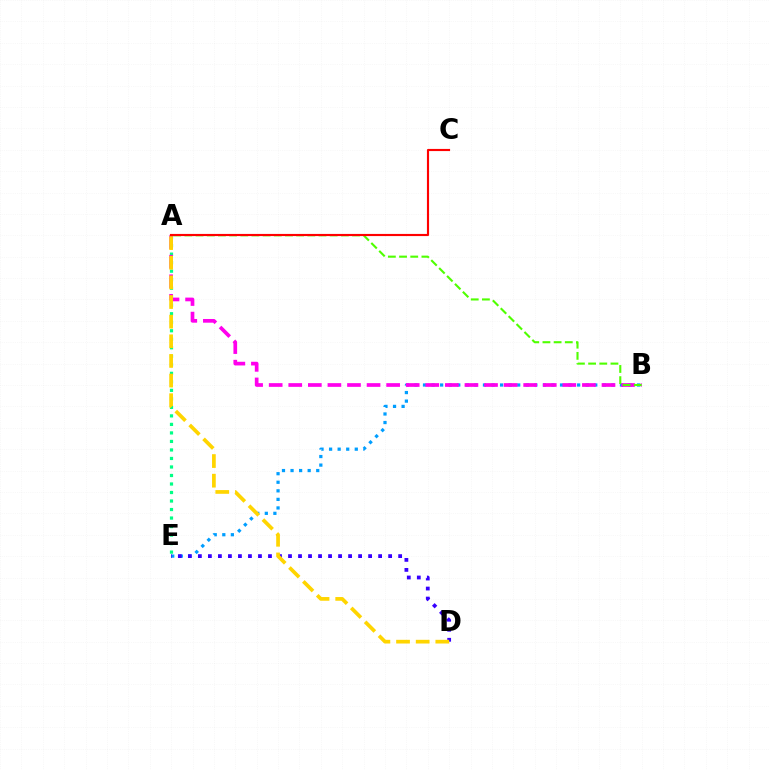{('B', 'E'): [{'color': '#009eff', 'line_style': 'dotted', 'thickness': 2.33}], ('D', 'E'): [{'color': '#3700ff', 'line_style': 'dotted', 'thickness': 2.72}], ('A', 'E'): [{'color': '#00ff86', 'line_style': 'dotted', 'thickness': 2.31}], ('A', 'B'): [{'color': '#ff00ed', 'line_style': 'dashed', 'thickness': 2.66}, {'color': '#4fff00', 'line_style': 'dashed', 'thickness': 1.52}], ('A', 'D'): [{'color': '#ffd500', 'line_style': 'dashed', 'thickness': 2.67}], ('A', 'C'): [{'color': '#ff0000', 'line_style': 'solid', 'thickness': 1.54}]}